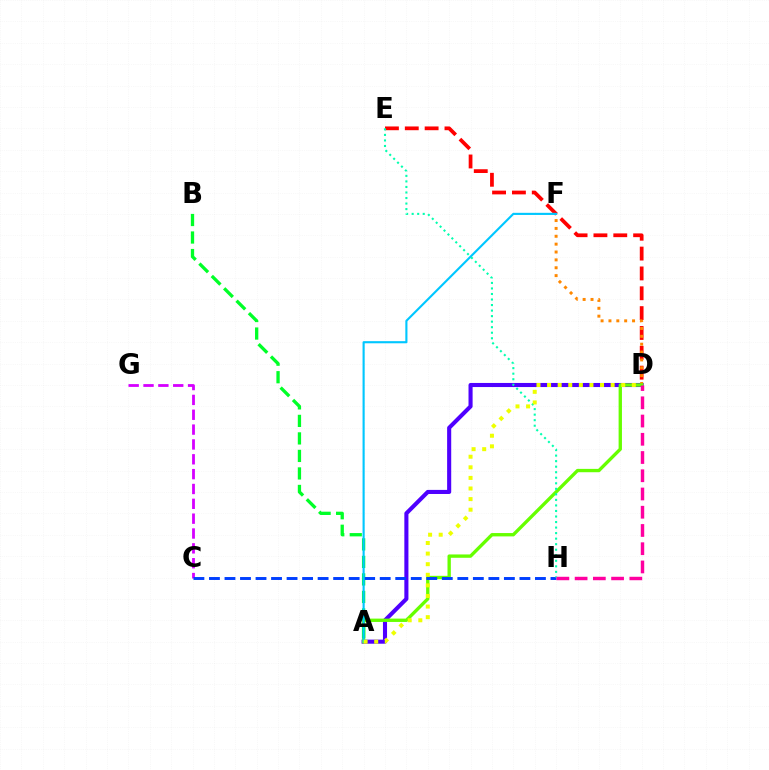{('D', 'E'): [{'color': '#ff0000', 'line_style': 'dashed', 'thickness': 2.7}], ('A', 'D'): [{'color': '#4f00ff', 'line_style': 'solid', 'thickness': 2.94}, {'color': '#66ff00', 'line_style': 'solid', 'thickness': 2.41}, {'color': '#eeff00', 'line_style': 'dotted', 'thickness': 2.88}], ('D', 'F'): [{'color': '#ff8800', 'line_style': 'dotted', 'thickness': 2.14}], ('C', 'G'): [{'color': '#d600ff', 'line_style': 'dashed', 'thickness': 2.02}], ('A', 'B'): [{'color': '#00ff27', 'line_style': 'dashed', 'thickness': 2.38}], ('C', 'H'): [{'color': '#003fff', 'line_style': 'dashed', 'thickness': 2.11}], ('A', 'F'): [{'color': '#00c7ff', 'line_style': 'solid', 'thickness': 1.53}], ('E', 'H'): [{'color': '#00ffaf', 'line_style': 'dotted', 'thickness': 1.5}], ('D', 'H'): [{'color': '#ff00a0', 'line_style': 'dashed', 'thickness': 2.48}]}